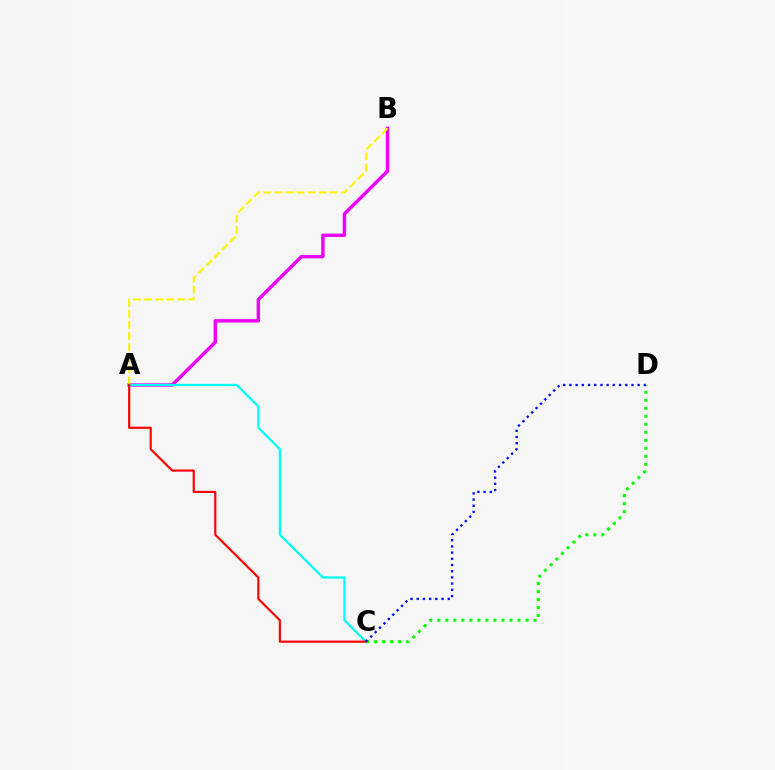{('A', 'B'): [{'color': '#ee00ff', 'line_style': 'solid', 'thickness': 2.47}, {'color': '#fcf500', 'line_style': 'dashed', 'thickness': 1.51}], ('A', 'C'): [{'color': '#00fff6', 'line_style': 'solid', 'thickness': 1.62}, {'color': '#ff0000', 'line_style': 'solid', 'thickness': 1.56}], ('C', 'D'): [{'color': '#08ff00', 'line_style': 'dotted', 'thickness': 2.18}, {'color': '#0010ff', 'line_style': 'dotted', 'thickness': 1.69}]}